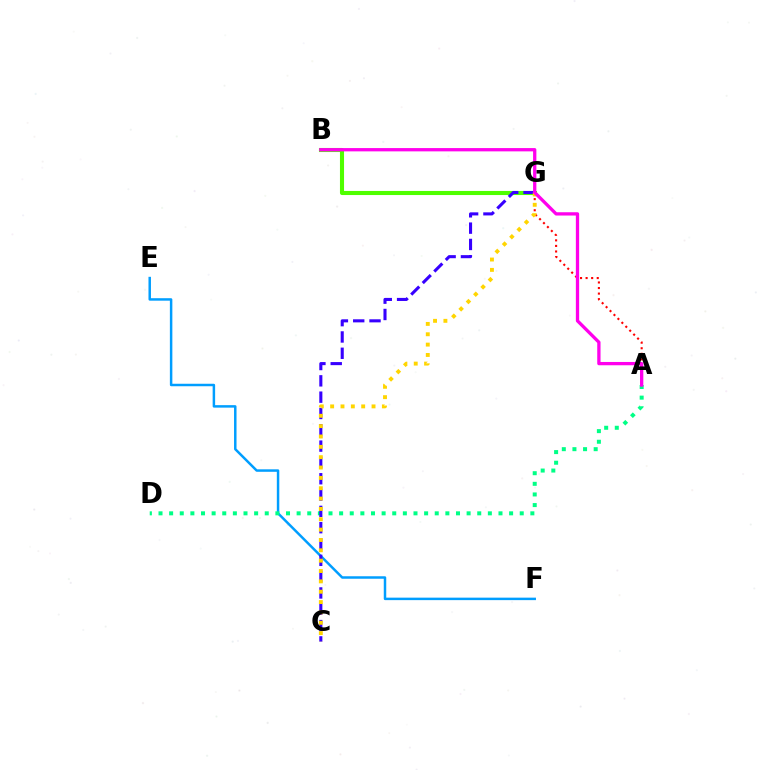{('A', 'G'): [{'color': '#ff0000', 'line_style': 'dotted', 'thickness': 1.51}], ('E', 'F'): [{'color': '#009eff', 'line_style': 'solid', 'thickness': 1.79}], ('B', 'G'): [{'color': '#4fff00', 'line_style': 'solid', 'thickness': 2.94}], ('A', 'D'): [{'color': '#00ff86', 'line_style': 'dotted', 'thickness': 2.89}], ('C', 'G'): [{'color': '#3700ff', 'line_style': 'dashed', 'thickness': 2.22}, {'color': '#ffd500', 'line_style': 'dotted', 'thickness': 2.81}], ('A', 'B'): [{'color': '#ff00ed', 'line_style': 'solid', 'thickness': 2.37}]}